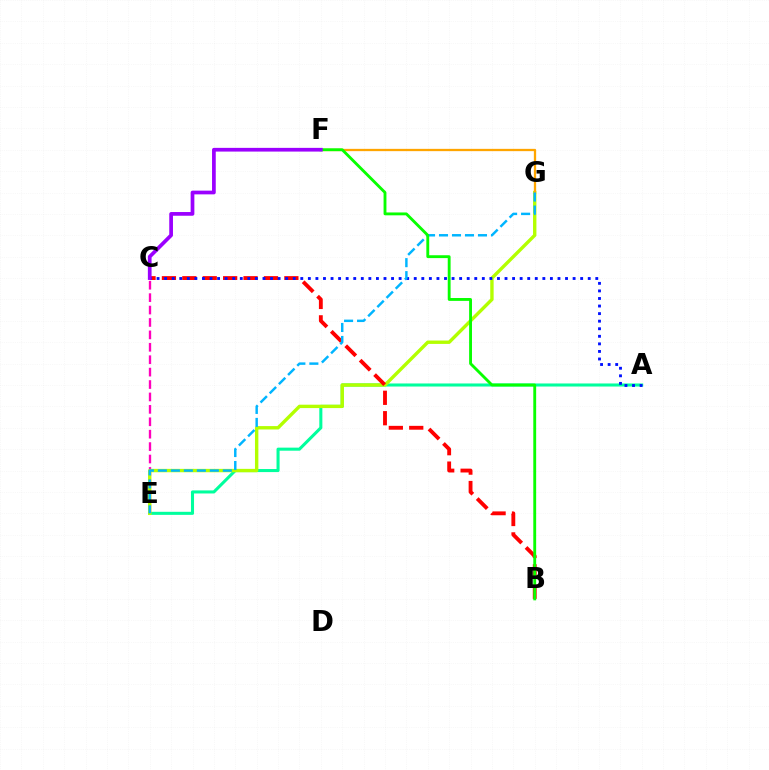{('A', 'E'): [{'color': '#00ff9d', 'line_style': 'solid', 'thickness': 2.2}], ('C', 'E'): [{'color': '#ff00bd', 'line_style': 'dashed', 'thickness': 1.69}], ('E', 'G'): [{'color': '#b3ff00', 'line_style': 'solid', 'thickness': 2.44}, {'color': '#00b5ff', 'line_style': 'dashed', 'thickness': 1.76}], ('B', 'C'): [{'color': '#ff0000', 'line_style': 'dashed', 'thickness': 2.77}], ('A', 'C'): [{'color': '#0010ff', 'line_style': 'dotted', 'thickness': 2.06}], ('F', 'G'): [{'color': '#ffa500', 'line_style': 'solid', 'thickness': 1.65}], ('B', 'F'): [{'color': '#08ff00', 'line_style': 'solid', 'thickness': 2.06}], ('C', 'F'): [{'color': '#9b00ff', 'line_style': 'solid', 'thickness': 2.68}]}